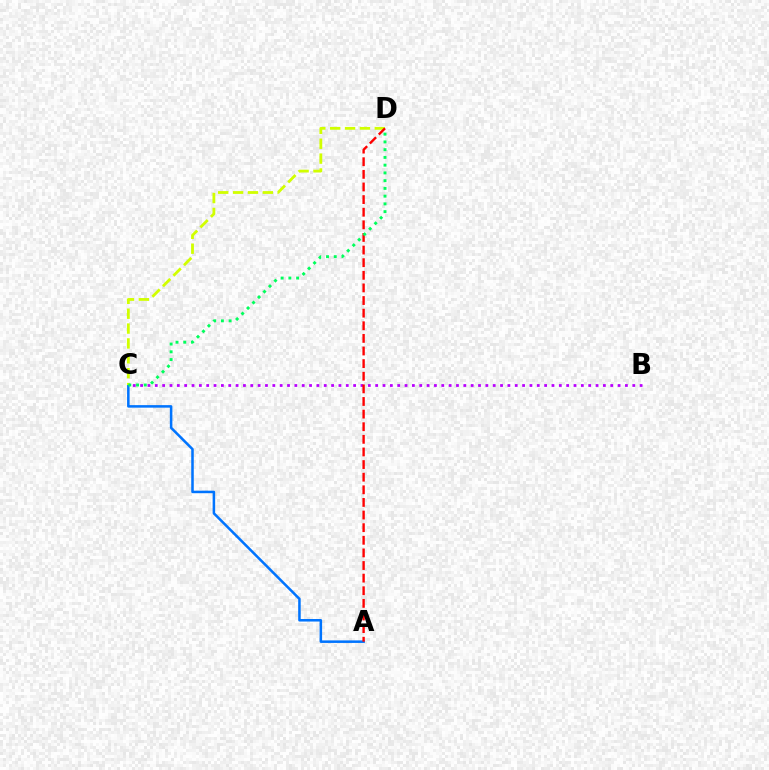{('B', 'C'): [{'color': '#b900ff', 'line_style': 'dotted', 'thickness': 2.0}], ('A', 'C'): [{'color': '#0074ff', 'line_style': 'solid', 'thickness': 1.82}], ('C', 'D'): [{'color': '#d1ff00', 'line_style': 'dashed', 'thickness': 2.02}, {'color': '#00ff5c', 'line_style': 'dotted', 'thickness': 2.1}], ('A', 'D'): [{'color': '#ff0000', 'line_style': 'dashed', 'thickness': 1.71}]}